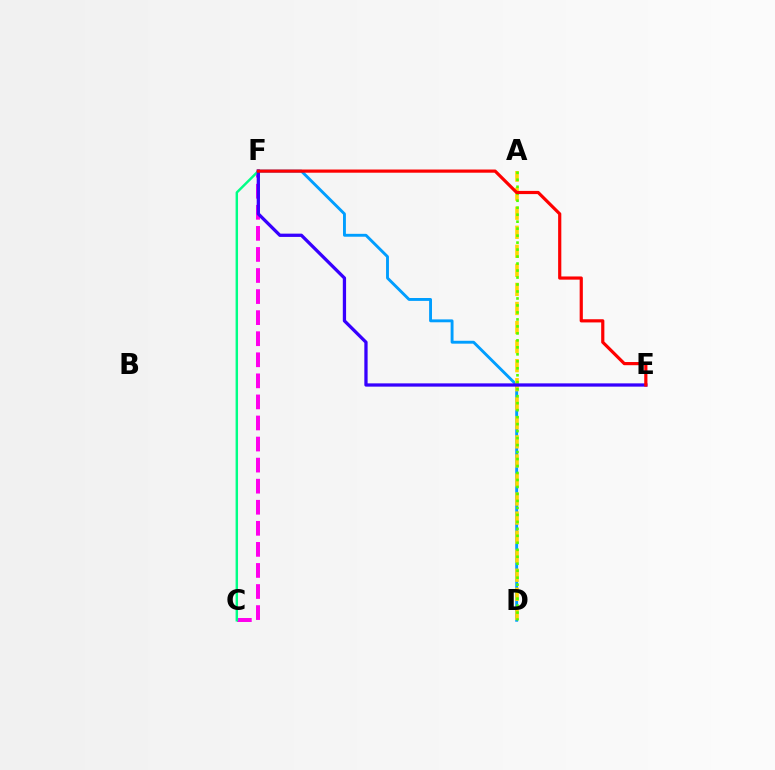{('C', 'F'): [{'color': '#ff00ed', 'line_style': 'dashed', 'thickness': 2.86}, {'color': '#00ff86', 'line_style': 'solid', 'thickness': 1.76}], ('D', 'F'): [{'color': '#009eff', 'line_style': 'solid', 'thickness': 2.08}], ('A', 'D'): [{'color': '#ffd500', 'line_style': 'dashed', 'thickness': 2.59}, {'color': '#4fff00', 'line_style': 'dotted', 'thickness': 1.9}], ('E', 'F'): [{'color': '#3700ff', 'line_style': 'solid', 'thickness': 2.36}, {'color': '#ff0000', 'line_style': 'solid', 'thickness': 2.29}]}